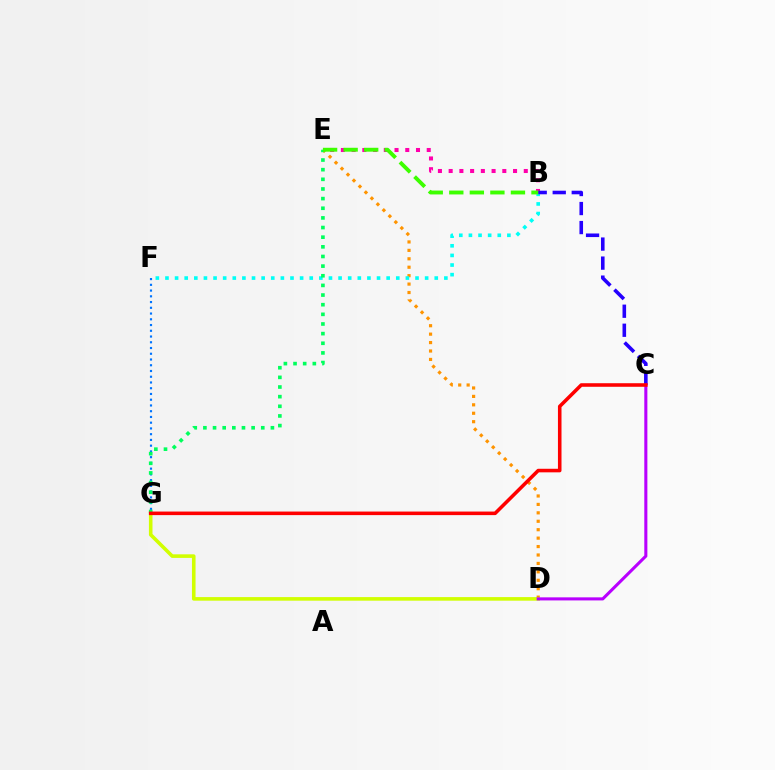{('F', 'G'): [{'color': '#0074ff', 'line_style': 'dotted', 'thickness': 1.56}], ('D', 'E'): [{'color': '#ff9400', 'line_style': 'dotted', 'thickness': 2.29}], ('D', 'G'): [{'color': '#d1ff00', 'line_style': 'solid', 'thickness': 2.58}], ('B', 'F'): [{'color': '#00fff6', 'line_style': 'dotted', 'thickness': 2.61}], ('B', 'E'): [{'color': '#ff00ac', 'line_style': 'dotted', 'thickness': 2.92}, {'color': '#3dff00', 'line_style': 'dashed', 'thickness': 2.79}], ('E', 'G'): [{'color': '#00ff5c', 'line_style': 'dotted', 'thickness': 2.62}], ('B', 'C'): [{'color': '#2500ff', 'line_style': 'dashed', 'thickness': 2.58}], ('C', 'D'): [{'color': '#b900ff', 'line_style': 'solid', 'thickness': 2.21}], ('C', 'G'): [{'color': '#ff0000', 'line_style': 'solid', 'thickness': 2.56}]}